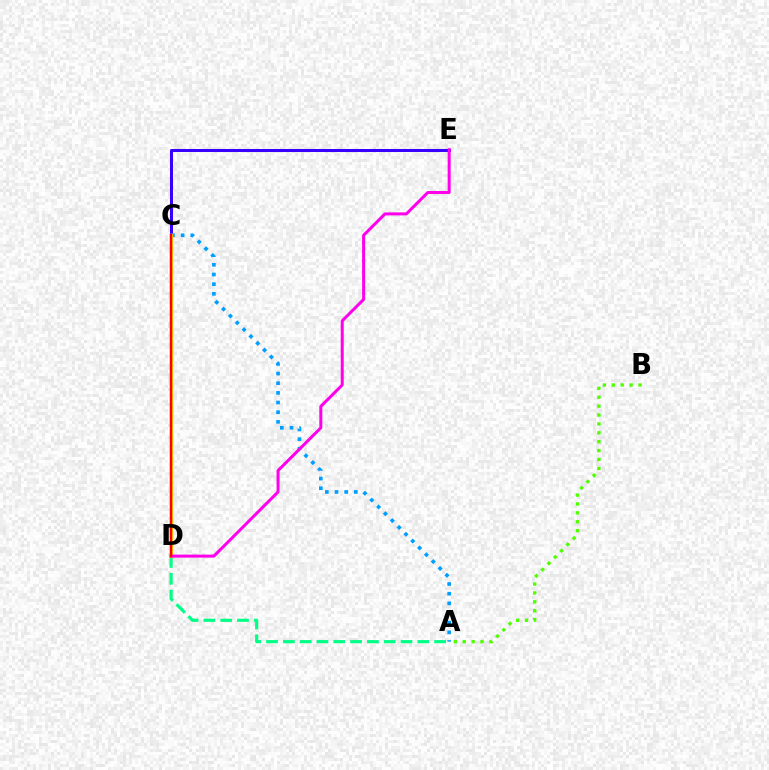{('C', 'E'): [{'color': '#3700ff', 'line_style': 'solid', 'thickness': 2.19}], ('A', 'D'): [{'color': '#00ff86', 'line_style': 'dashed', 'thickness': 2.28}], ('A', 'C'): [{'color': '#009eff', 'line_style': 'dotted', 'thickness': 2.63}], ('A', 'B'): [{'color': '#4fff00', 'line_style': 'dotted', 'thickness': 2.42}], ('C', 'D'): [{'color': '#ffd500', 'line_style': 'solid', 'thickness': 2.4}, {'color': '#ff0000', 'line_style': 'solid', 'thickness': 1.75}], ('D', 'E'): [{'color': '#ff00ed', 'line_style': 'solid', 'thickness': 2.16}]}